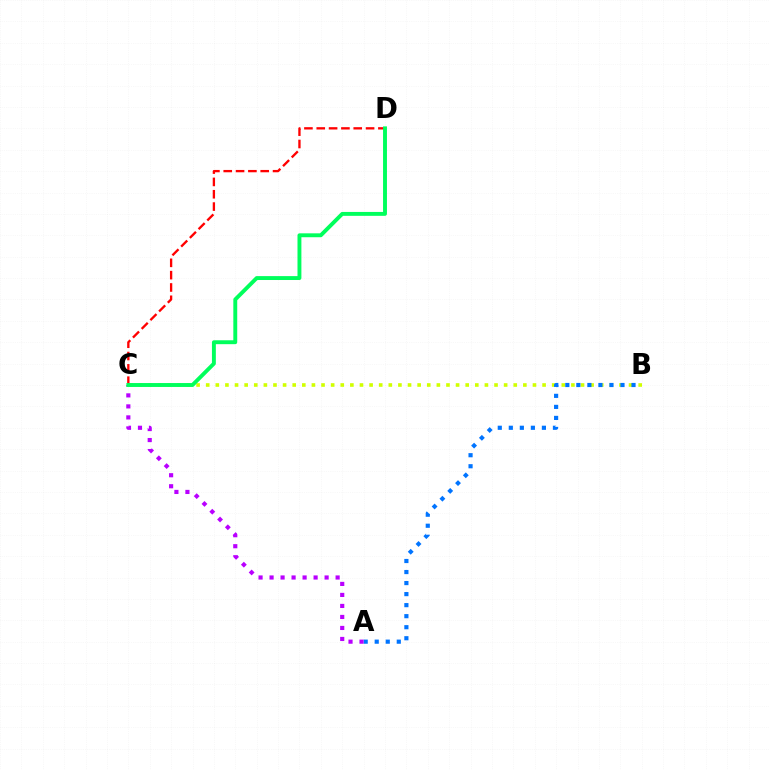{('B', 'C'): [{'color': '#d1ff00', 'line_style': 'dotted', 'thickness': 2.61}], ('A', 'B'): [{'color': '#0074ff', 'line_style': 'dotted', 'thickness': 3.0}], ('C', 'D'): [{'color': '#ff0000', 'line_style': 'dashed', 'thickness': 1.67}, {'color': '#00ff5c', 'line_style': 'solid', 'thickness': 2.81}], ('A', 'C'): [{'color': '#b900ff', 'line_style': 'dotted', 'thickness': 2.99}]}